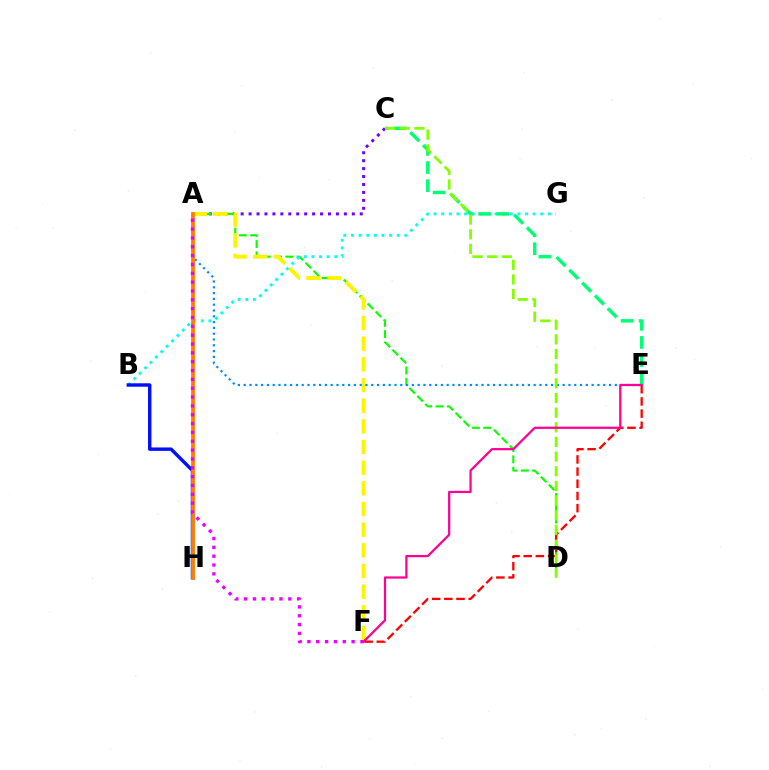{('A', 'C'): [{'color': '#7200ff', 'line_style': 'dotted', 'thickness': 2.16}], ('A', 'D'): [{'color': '#08ff00', 'line_style': 'dashed', 'thickness': 1.54}], ('B', 'G'): [{'color': '#00fff6', 'line_style': 'dotted', 'thickness': 2.07}], ('E', 'F'): [{'color': '#ff0000', 'line_style': 'dashed', 'thickness': 1.65}, {'color': '#ff0094', 'line_style': 'solid', 'thickness': 1.61}], ('A', 'F'): [{'color': '#fcf500', 'line_style': 'dashed', 'thickness': 2.81}, {'color': '#ee00ff', 'line_style': 'dotted', 'thickness': 2.4}], ('C', 'E'): [{'color': '#00ff74', 'line_style': 'dashed', 'thickness': 2.46}], ('A', 'E'): [{'color': '#008cff', 'line_style': 'dotted', 'thickness': 1.58}], ('B', 'H'): [{'color': '#0010ff', 'line_style': 'solid', 'thickness': 2.46}], ('C', 'D'): [{'color': '#84ff00', 'line_style': 'dashed', 'thickness': 1.99}], ('A', 'H'): [{'color': '#ff7c00', 'line_style': 'solid', 'thickness': 2.72}]}